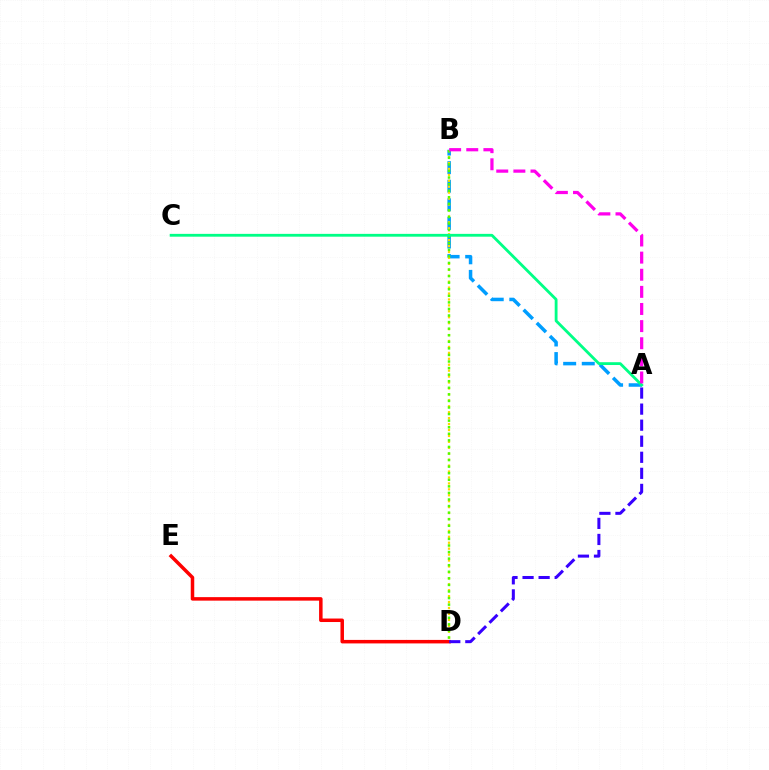{('A', 'B'): [{'color': '#009eff', 'line_style': 'dashed', 'thickness': 2.53}, {'color': '#ff00ed', 'line_style': 'dashed', 'thickness': 2.33}], ('B', 'D'): [{'color': '#ffd500', 'line_style': 'dotted', 'thickness': 1.61}, {'color': '#4fff00', 'line_style': 'dotted', 'thickness': 1.79}], ('D', 'E'): [{'color': '#ff0000', 'line_style': 'solid', 'thickness': 2.52}], ('A', 'C'): [{'color': '#00ff86', 'line_style': 'solid', 'thickness': 2.03}], ('A', 'D'): [{'color': '#3700ff', 'line_style': 'dashed', 'thickness': 2.18}]}